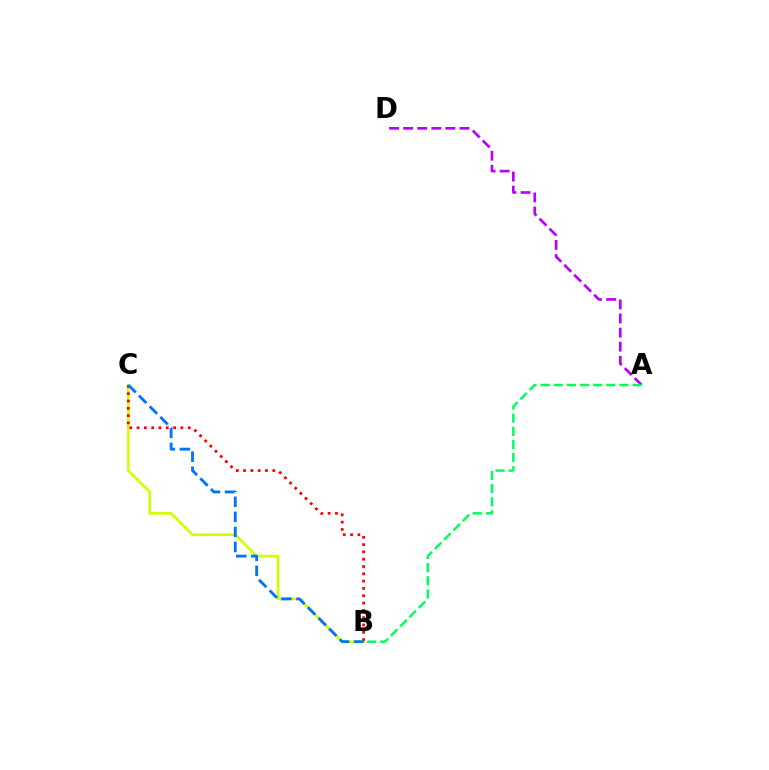{('B', 'C'): [{'color': '#d1ff00', 'line_style': 'solid', 'thickness': 1.9}, {'color': '#ff0000', 'line_style': 'dotted', 'thickness': 1.99}, {'color': '#0074ff', 'line_style': 'dashed', 'thickness': 2.05}], ('A', 'D'): [{'color': '#b900ff', 'line_style': 'dashed', 'thickness': 1.91}], ('A', 'B'): [{'color': '#00ff5c', 'line_style': 'dashed', 'thickness': 1.78}]}